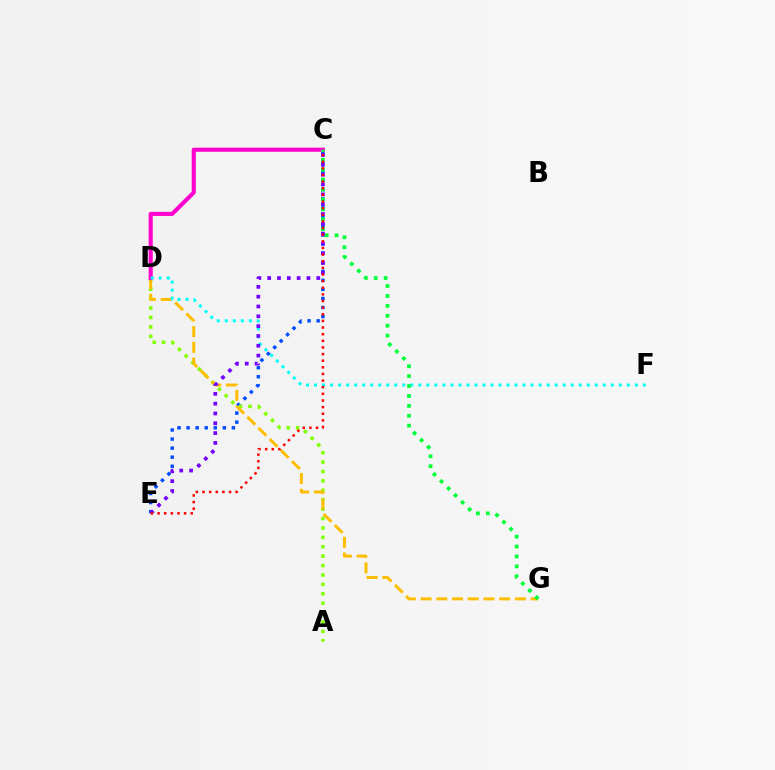{('C', 'E'): [{'color': '#004bff', 'line_style': 'dotted', 'thickness': 2.46}, {'color': '#7200ff', 'line_style': 'dotted', 'thickness': 2.67}, {'color': '#ff0000', 'line_style': 'dotted', 'thickness': 1.8}], ('A', 'D'): [{'color': '#84ff00', 'line_style': 'dotted', 'thickness': 2.56}], ('D', 'G'): [{'color': '#ffbd00', 'line_style': 'dashed', 'thickness': 2.13}], ('C', 'D'): [{'color': '#ff00cf', 'line_style': 'solid', 'thickness': 2.94}], ('D', 'F'): [{'color': '#00fff6', 'line_style': 'dotted', 'thickness': 2.18}], ('C', 'G'): [{'color': '#00ff39', 'line_style': 'dotted', 'thickness': 2.69}]}